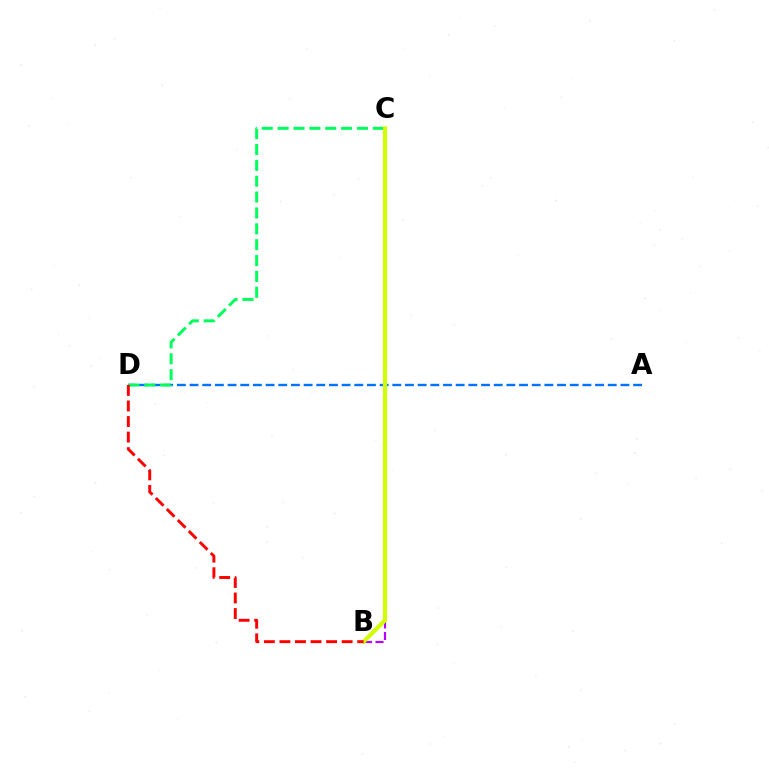{('A', 'D'): [{'color': '#0074ff', 'line_style': 'dashed', 'thickness': 1.72}], ('C', 'D'): [{'color': '#00ff5c', 'line_style': 'dashed', 'thickness': 2.16}], ('B', 'C'): [{'color': '#b900ff', 'line_style': 'dashed', 'thickness': 1.56}, {'color': '#d1ff00', 'line_style': 'solid', 'thickness': 2.98}], ('B', 'D'): [{'color': '#ff0000', 'line_style': 'dashed', 'thickness': 2.11}]}